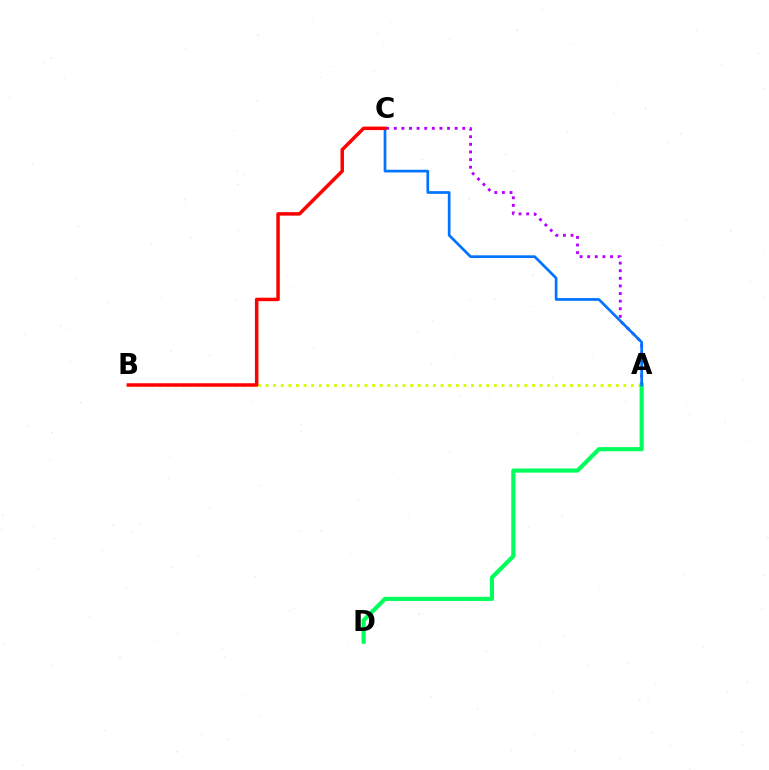{('A', 'B'): [{'color': '#d1ff00', 'line_style': 'dotted', 'thickness': 2.07}], ('A', 'C'): [{'color': '#b900ff', 'line_style': 'dotted', 'thickness': 2.07}, {'color': '#0074ff', 'line_style': 'solid', 'thickness': 1.95}], ('A', 'D'): [{'color': '#00ff5c', 'line_style': 'solid', 'thickness': 2.99}], ('B', 'C'): [{'color': '#ff0000', 'line_style': 'solid', 'thickness': 2.51}]}